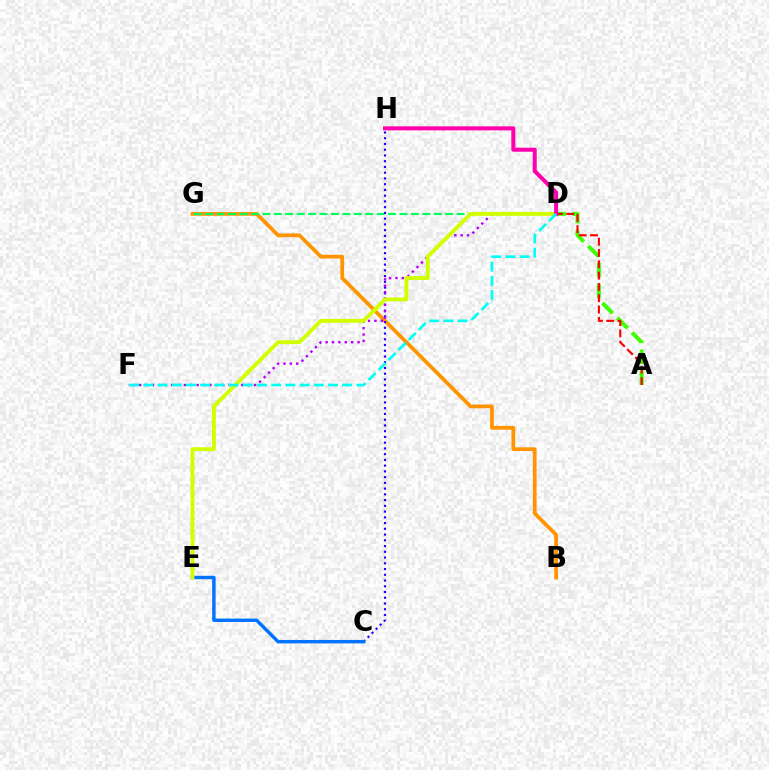{('A', 'D'): [{'color': '#3dff00', 'line_style': 'dashed', 'thickness': 2.84}, {'color': '#ff0000', 'line_style': 'dashed', 'thickness': 1.54}], ('B', 'G'): [{'color': '#ff9400', 'line_style': 'solid', 'thickness': 2.69}], ('D', 'G'): [{'color': '#00ff5c', 'line_style': 'dashed', 'thickness': 1.55}], ('C', 'H'): [{'color': '#2500ff', 'line_style': 'dotted', 'thickness': 1.56}], ('C', 'E'): [{'color': '#0074ff', 'line_style': 'solid', 'thickness': 2.48}], ('D', 'F'): [{'color': '#b900ff', 'line_style': 'dotted', 'thickness': 1.73}, {'color': '#00fff6', 'line_style': 'dashed', 'thickness': 1.93}], ('D', 'E'): [{'color': '#d1ff00', 'line_style': 'solid', 'thickness': 2.8}], ('D', 'H'): [{'color': '#ff00ac', 'line_style': 'solid', 'thickness': 2.9}]}